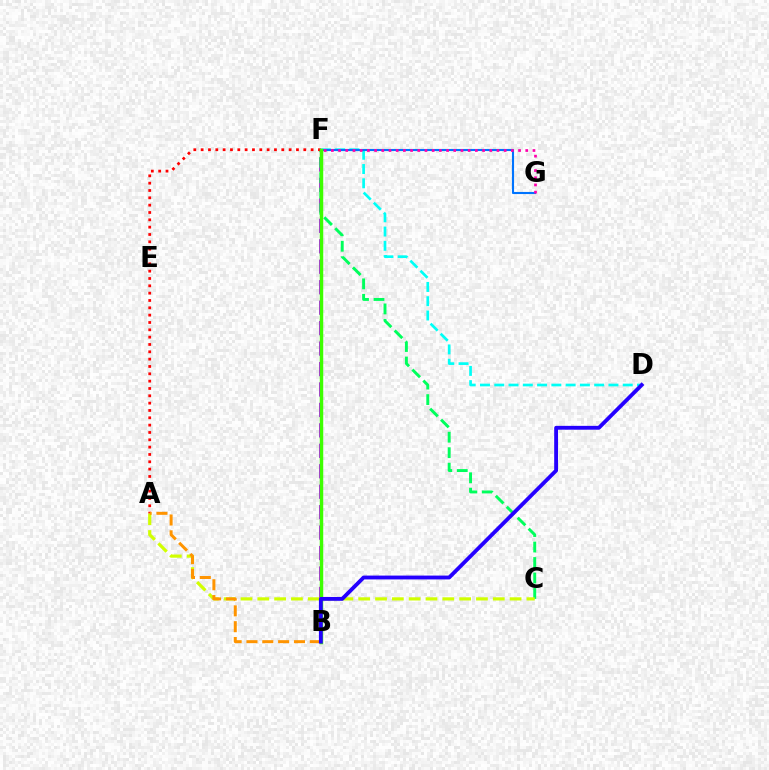{('D', 'F'): [{'color': '#00fff6', 'line_style': 'dashed', 'thickness': 1.94}], ('B', 'F'): [{'color': '#b900ff', 'line_style': 'dashed', 'thickness': 2.78}, {'color': '#3dff00', 'line_style': 'solid', 'thickness': 2.49}], ('F', 'G'): [{'color': '#0074ff', 'line_style': 'solid', 'thickness': 1.52}, {'color': '#ff00ac', 'line_style': 'dotted', 'thickness': 1.96}], ('C', 'F'): [{'color': '#00ff5c', 'line_style': 'dashed', 'thickness': 2.1}], ('A', 'C'): [{'color': '#d1ff00', 'line_style': 'dashed', 'thickness': 2.28}], ('A', 'F'): [{'color': '#ff0000', 'line_style': 'dotted', 'thickness': 1.99}], ('A', 'B'): [{'color': '#ff9400', 'line_style': 'dashed', 'thickness': 2.15}], ('B', 'D'): [{'color': '#2500ff', 'line_style': 'solid', 'thickness': 2.77}]}